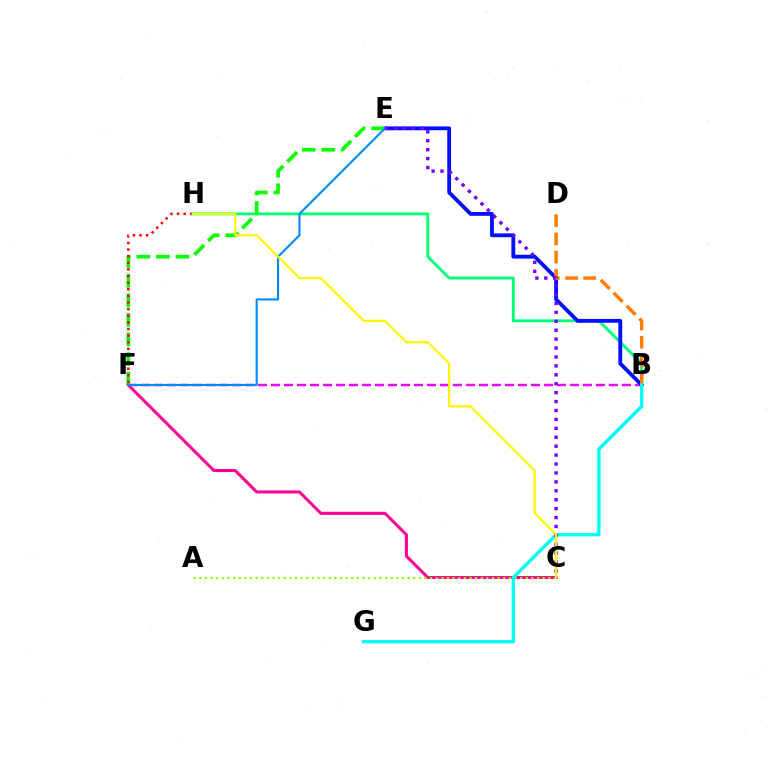{('C', 'F'): [{'color': '#ff0094', 'line_style': 'solid', 'thickness': 2.2}], ('B', 'F'): [{'color': '#ee00ff', 'line_style': 'dashed', 'thickness': 1.77}], ('A', 'C'): [{'color': '#84ff00', 'line_style': 'dotted', 'thickness': 1.53}], ('B', 'H'): [{'color': '#00ff74', 'line_style': 'solid', 'thickness': 2.06}], ('B', 'E'): [{'color': '#0010ff', 'line_style': 'solid', 'thickness': 2.76}], ('B', 'D'): [{'color': '#ff7c00', 'line_style': 'dashed', 'thickness': 2.47}], ('E', 'F'): [{'color': '#08ff00', 'line_style': 'dashed', 'thickness': 2.66}, {'color': '#008cff', 'line_style': 'solid', 'thickness': 1.52}], ('F', 'H'): [{'color': '#ff0000', 'line_style': 'dotted', 'thickness': 1.8}], ('B', 'G'): [{'color': '#00fff6', 'line_style': 'solid', 'thickness': 2.42}], ('C', 'E'): [{'color': '#7200ff', 'line_style': 'dotted', 'thickness': 2.42}], ('C', 'H'): [{'color': '#fcf500', 'line_style': 'solid', 'thickness': 1.57}]}